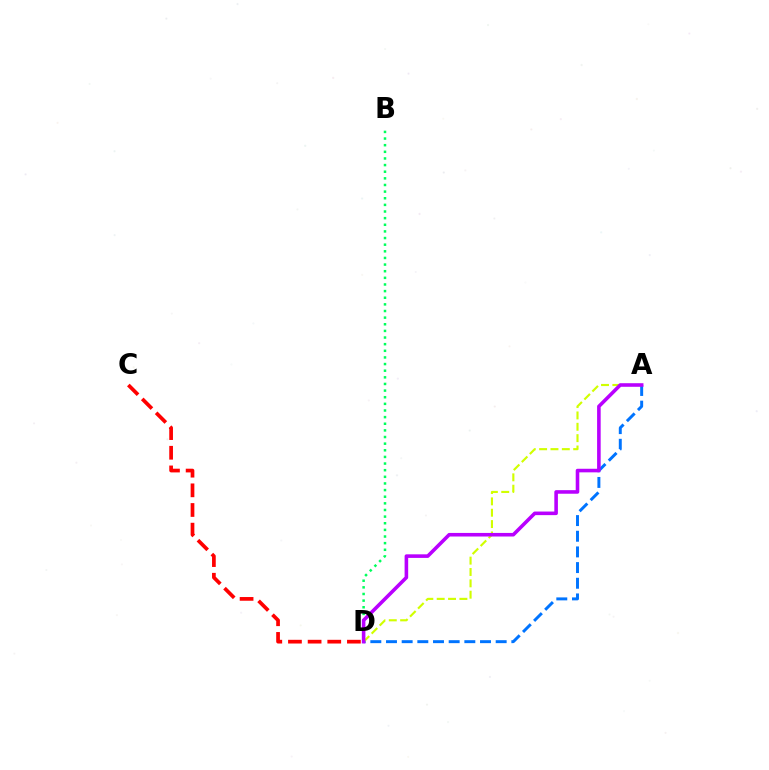{('A', 'D'): [{'color': '#0074ff', 'line_style': 'dashed', 'thickness': 2.13}, {'color': '#d1ff00', 'line_style': 'dashed', 'thickness': 1.54}, {'color': '#b900ff', 'line_style': 'solid', 'thickness': 2.58}], ('B', 'D'): [{'color': '#00ff5c', 'line_style': 'dotted', 'thickness': 1.8}], ('C', 'D'): [{'color': '#ff0000', 'line_style': 'dashed', 'thickness': 2.67}]}